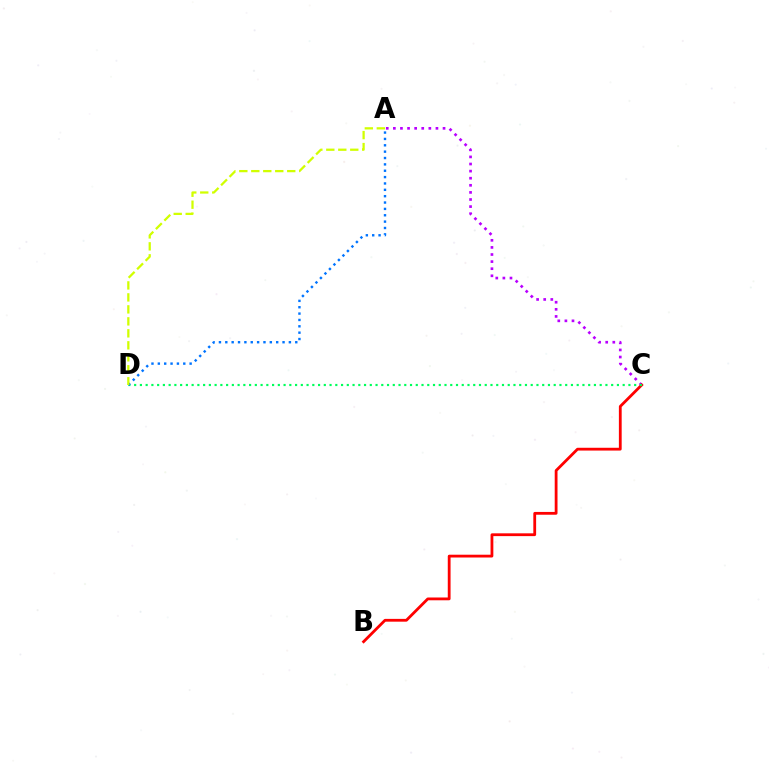{('A', 'C'): [{'color': '#b900ff', 'line_style': 'dotted', 'thickness': 1.93}], ('B', 'C'): [{'color': '#ff0000', 'line_style': 'solid', 'thickness': 2.01}], ('C', 'D'): [{'color': '#00ff5c', 'line_style': 'dotted', 'thickness': 1.56}], ('A', 'D'): [{'color': '#0074ff', 'line_style': 'dotted', 'thickness': 1.73}, {'color': '#d1ff00', 'line_style': 'dashed', 'thickness': 1.63}]}